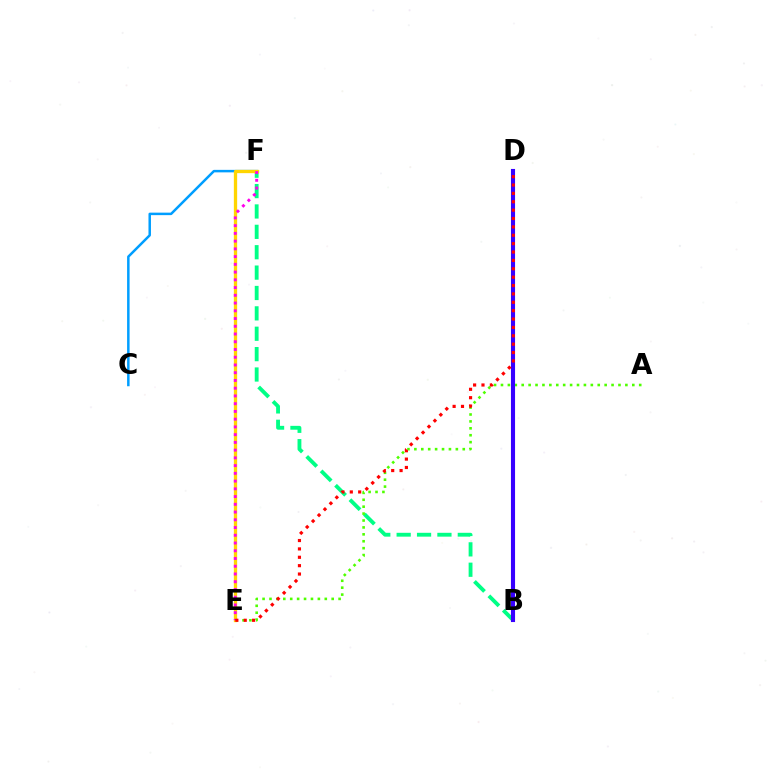{('B', 'F'): [{'color': '#00ff86', 'line_style': 'dashed', 'thickness': 2.77}], ('A', 'E'): [{'color': '#4fff00', 'line_style': 'dotted', 'thickness': 1.88}], ('C', 'F'): [{'color': '#009eff', 'line_style': 'solid', 'thickness': 1.8}], ('E', 'F'): [{'color': '#ffd500', 'line_style': 'solid', 'thickness': 2.37}, {'color': '#ff00ed', 'line_style': 'dotted', 'thickness': 2.1}], ('B', 'D'): [{'color': '#3700ff', 'line_style': 'solid', 'thickness': 2.95}], ('D', 'E'): [{'color': '#ff0000', 'line_style': 'dotted', 'thickness': 2.28}]}